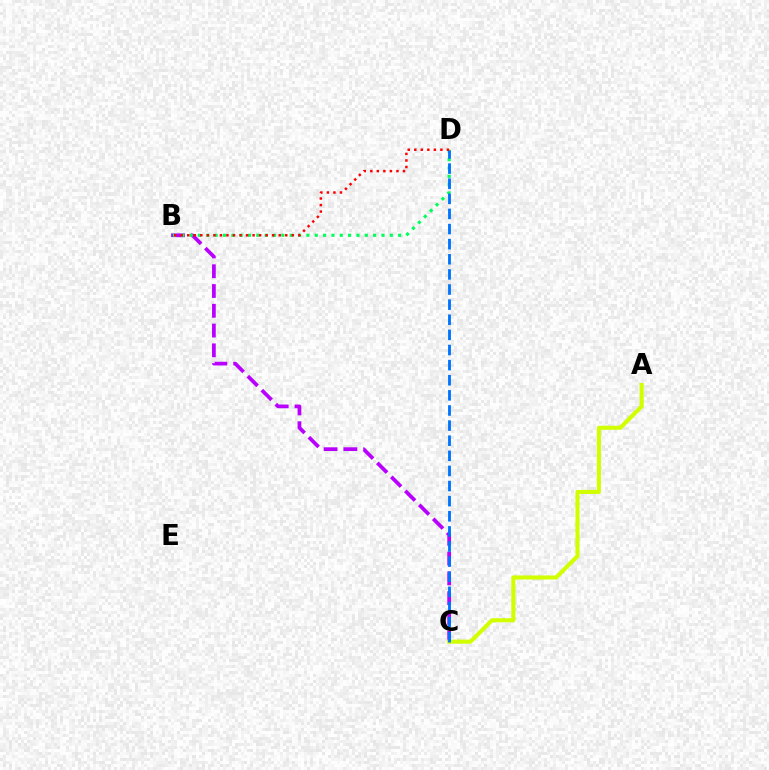{('B', 'C'): [{'color': '#b900ff', 'line_style': 'dashed', 'thickness': 2.69}], ('A', 'C'): [{'color': '#d1ff00', 'line_style': 'solid', 'thickness': 2.93}], ('B', 'D'): [{'color': '#00ff5c', 'line_style': 'dotted', 'thickness': 2.27}, {'color': '#ff0000', 'line_style': 'dotted', 'thickness': 1.78}], ('C', 'D'): [{'color': '#0074ff', 'line_style': 'dashed', 'thickness': 2.05}]}